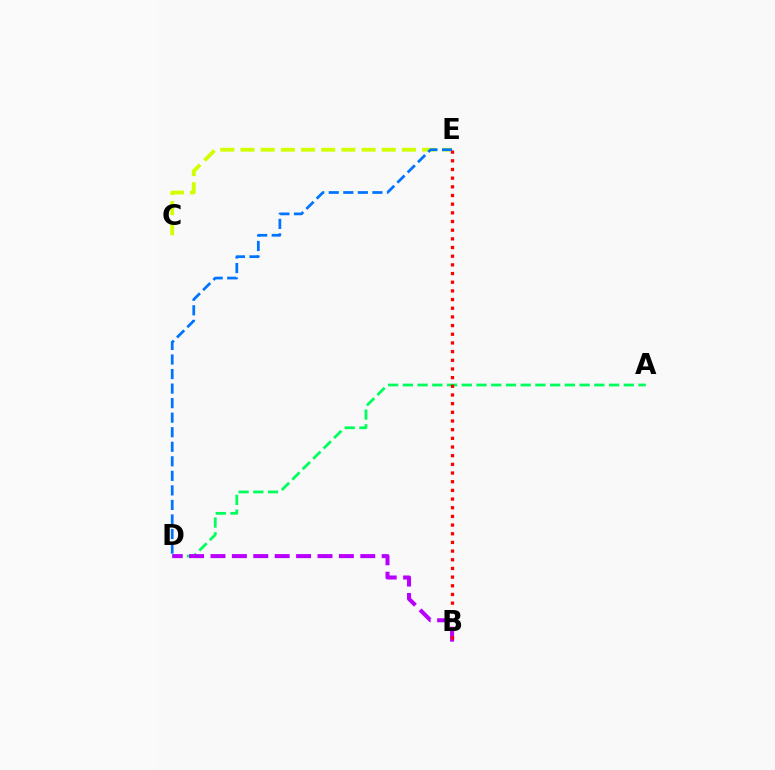{('A', 'D'): [{'color': '#00ff5c', 'line_style': 'dashed', 'thickness': 2.0}], ('C', 'E'): [{'color': '#d1ff00', 'line_style': 'dashed', 'thickness': 2.74}], ('B', 'D'): [{'color': '#b900ff', 'line_style': 'dashed', 'thickness': 2.91}], ('B', 'E'): [{'color': '#ff0000', 'line_style': 'dotted', 'thickness': 2.36}], ('D', 'E'): [{'color': '#0074ff', 'line_style': 'dashed', 'thickness': 1.98}]}